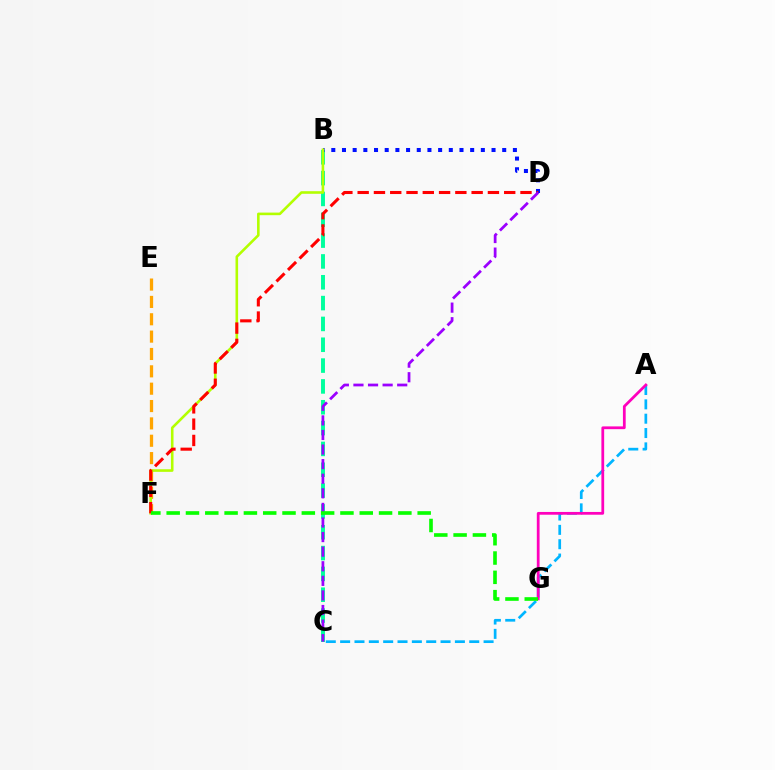{('E', 'F'): [{'color': '#ffa500', 'line_style': 'dashed', 'thickness': 2.36}], ('A', 'C'): [{'color': '#00b5ff', 'line_style': 'dashed', 'thickness': 1.95}], ('B', 'C'): [{'color': '#00ff9d', 'line_style': 'dashed', 'thickness': 2.83}], ('B', 'D'): [{'color': '#0010ff', 'line_style': 'dotted', 'thickness': 2.9}], ('B', 'F'): [{'color': '#b3ff00', 'line_style': 'solid', 'thickness': 1.87}], ('D', 'F'): [{'color': '#ff0000', 'line_style': 'dashed', 'thickness': 2.21}], ('A', 'G'): [{'color': '#ff00bd', 'line_style': 'solid', 'thickness': 1.99}], ('C', 'D'): [{'color': '#9b00ff', 'line_style': 'dashed', 'thickness': 1.98}], ('F', 'G'): [{'color': '#08ff00', 'line_style': 'dashed', 'thickness': 2.62}]}